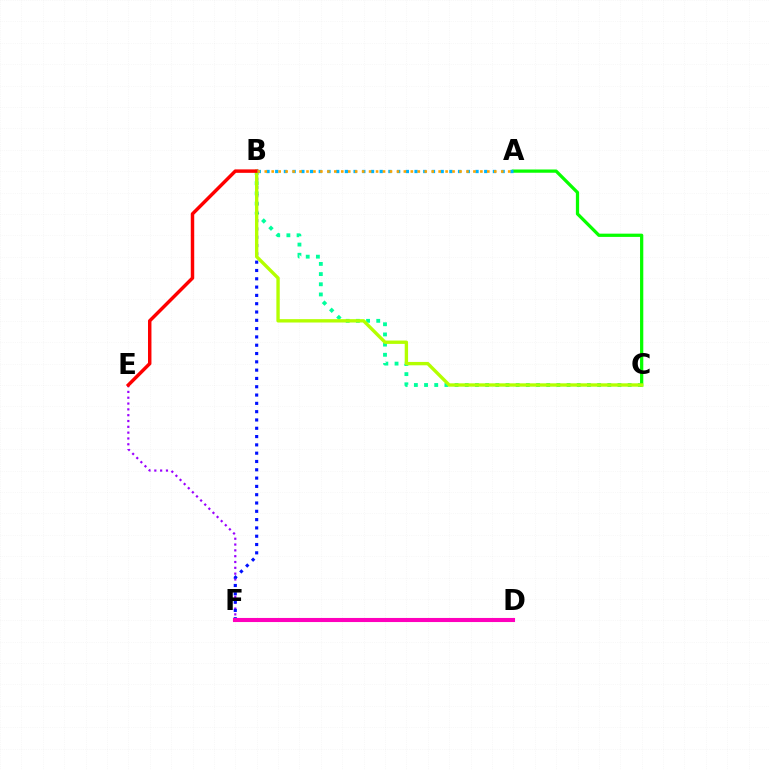{('E', 'F'): [{'color': '#9b00ff', 'line_style': 'dotted', 'thickness': 1.58}], ('B', 'C'): [{'color': '#00ff9d', 'line_style': 'dotted', 'thickness': 2.77}, {'color': '#b3ff00', 'line_style': 'solid', 'thickness': 2.42}], ('A', 'C'): [{'color': '#08ff00', 'line_style': 'solid', 'thickness': 2.34}], ('B', 'F'): [{'color': '#0010ff', 'line_style': 'dotted', 'thickness': 2.26}], ('B', 'E'): [{'color': '#ff0000', 'line_style': 'solid', 'thickness': 2.49}], ('A', 'B'): [{'color': '#00b5ff', 'line_style': 'dotted', 'thickness': 2.37}, {'color': '#ffa500', 'line_style': 'dotted', 'thickness': 1.89}], ('D', 'F'): [{'color': '#ff00bd', 'line_style': 'solid', 'thickness': 2.94}]}